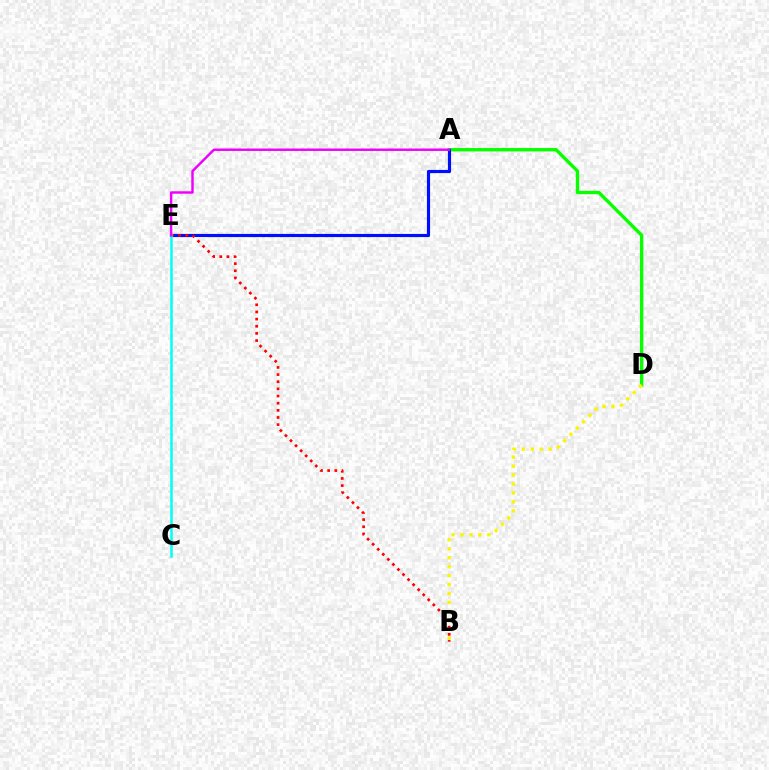{('A', 'D'): [{'color': '#08ff00', 'line_style': 'solid', 'thickness': 2.43}], ('A', 'E'): [{'color': '#0010ff', 'line_style': 'solid', 'thickness': 2.27}, {'color': '#ee00ff', 'line_style': 'solid', 'thickness': 1.76}], ('B', 'E'): [{'color': '#ff0000', 'line_style': 'dotted', 'thickness': 1.94}], ('C', 'E'): [{'color': '#00fff6', 'line_style': 'solid', 'thickness': 1.81}], ('B', 'D'): [{'color': '#fcf500', 'line_style': 'dotted', 'thickness': 2.43}]}